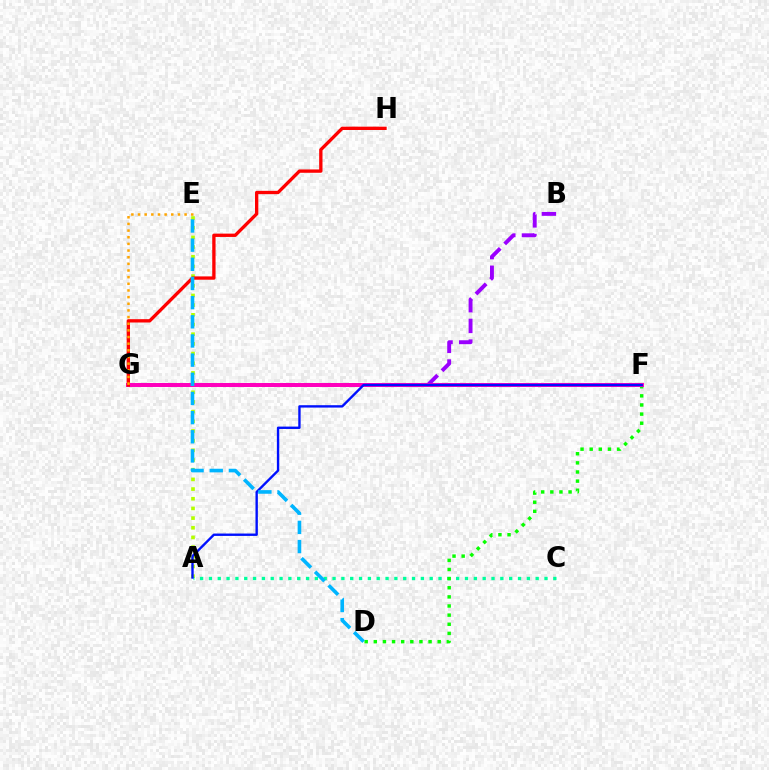{('A', 'E'): [{'color': '#b3ff00', 'line_style': 'dotted', 'thickness': 2.63}], ('B', 'G'): [{'color': '#9b00ff', 'line_style': 'dashed', 'thickness': 2.81}], ('A', 'C'): [{'color': '#00ff9d', 'line_style': 'dotted', 'thickness': 2.4}], ('D', 'F'): [{'color': '#08ff00', 'line_style': 'dotted', 'thickness': 2.48}], ('F', 'G'): [{'color': '#ff00bd', 'line_style': 'solid', 'thickness': 2.85}], ('A', 'F'): [{'color': '#0010ff', 'line_style': 'solid', 'thickness': 1.71}], ('G', 'H'): [{'color': '#ff0000', 'line_style': 'solid', 'thickness': 2.39}], ('E', 'G'): [{'color': '#ffa500', 'line_style': 'dotted', 'thickness': 1.81}], ('D', 'E'): [{'color': '#00b5ff', 'line_style': 'dashed', 'thickness': 2.6}]}